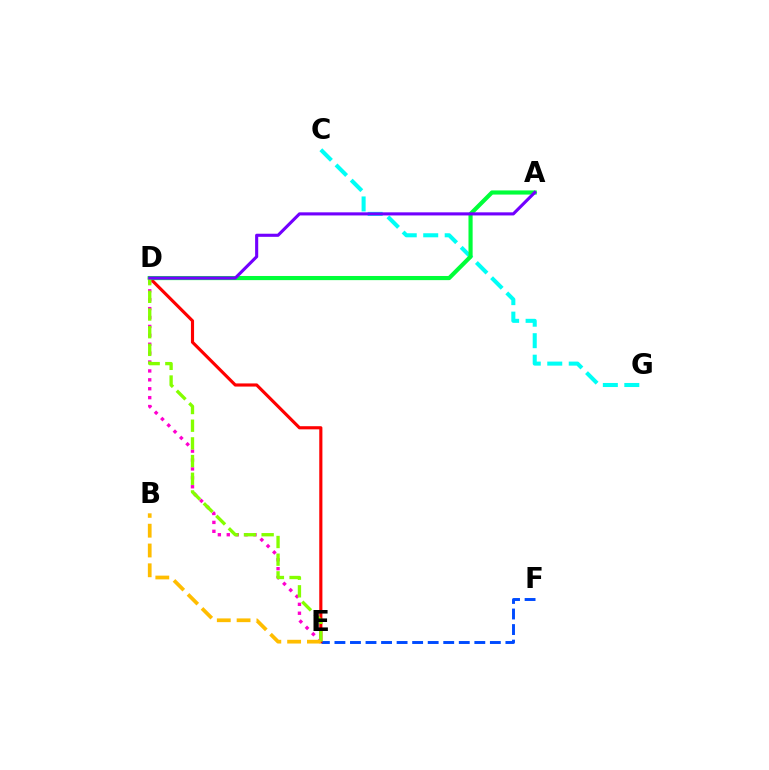{('E', 'F'): [{'color': '#004bff', 'line_style': 'dashed', 'thickness': 2.11}], ('D', 'E'): [{'color': '#ff0000', 'line_style': 'solid', 'thickness': 2.26}, {'color': '#ff00cf', 'line_style': 'dotted', 'thickness': 2.42}, {'color': '#84ff00', 'line_style': 'dashed', 'thickness': 2.4}], ('C', 'G'): [{'color': '#00fff6', 'line_style': 'dashed', 'thickness': 2.92}], ('A', 'D'): [{'color': '#00ff39', 'line_style': 'solid', 'thickness': 2.98}, {'color': '#7200ff', 'line_style': 'solid', 'thickness': 2.23}], ('B', 'E'): [{'color': '#ffbd00', 'line_style': 'dashed', 'thickness': 2.69}]}